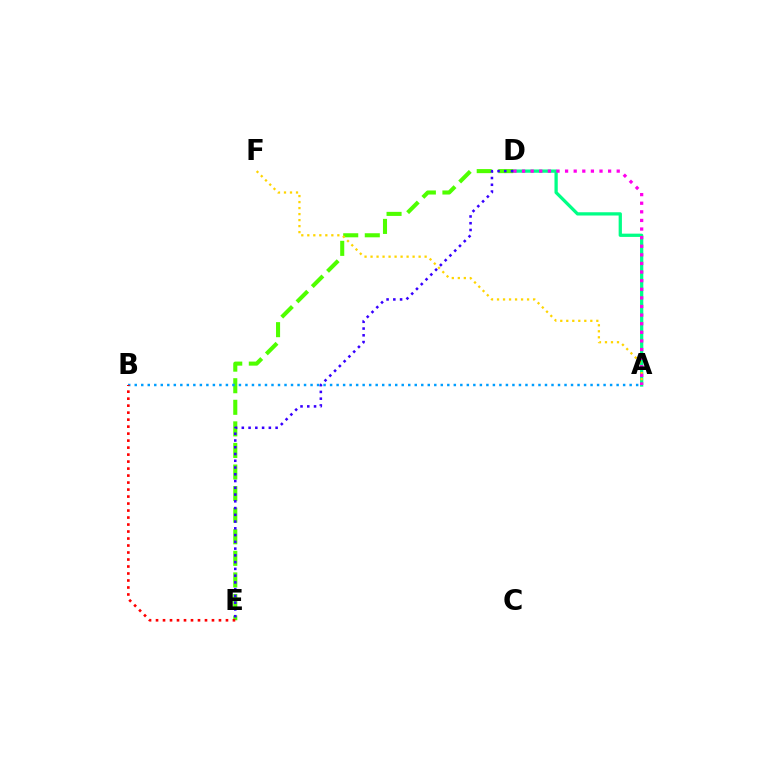{('A', 'D'): [{'color': '#00ff86', 'line_style': 'solid', 'thickness': 2.35}, {'color': '#ff00ed', 'line_style': 'dotted', 'thickness': 2.34}], ('D', 'E'): [{'color': '#4fff00', 'line_style': 'dashed', 'thickness': 2.93}, {'color': '#3700ff', 'line_style': 'dotted', 'thickness': 1.84}], ('A', 'B'): [{'color': '#009eff', 'line_style': 'dotted', 'thickness': 1.77}], ('A', 'F'): [{'color': '#ffd500', 'line_style': 'dotted', 'thickness': 1.63}], ('B', 'E'): [{'color': '#ff0000', 'line_style': 'dotted', 'thickness': 1.9}]}